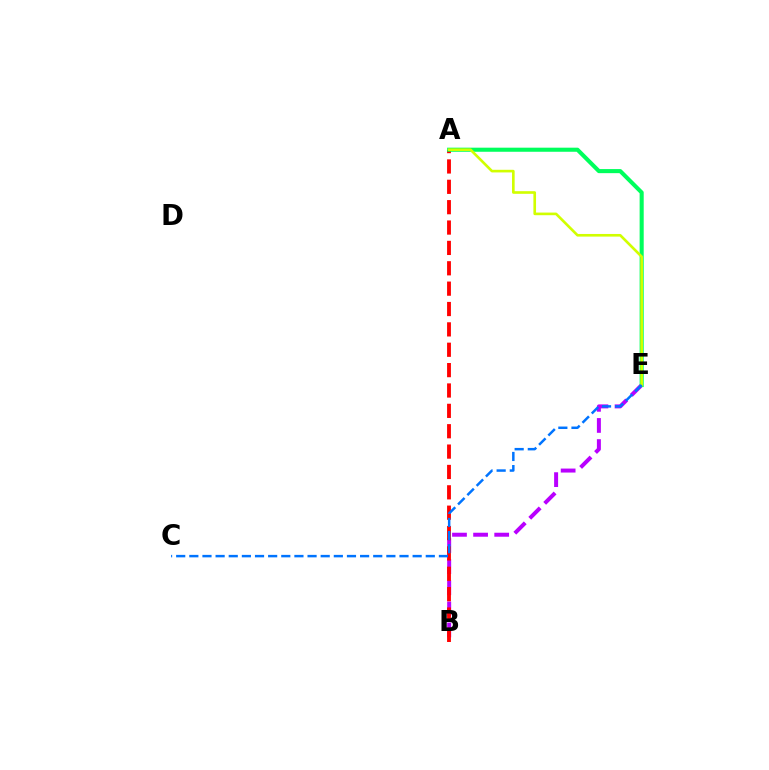{('B', 'E'): [{'color': '#b900ff', 'line_style': 'dashed', 'thickness': 2.87}], ('A', 'B'): [{'color': '#ff0000', 'line_style': 'dashed', 'thickness': 2.77}], ('A', 'E'): [{'color': '#00ff5c', 'line_style': 'solid', 'thickness': 2.94}, {'color': '#d1ff00', 'line_style': 'solid', 'thickness': 1.9}], ('C', 'E'): [{'color': '#0074ff', 'line_style': 'dashed', 'thickness': 1.78}]}